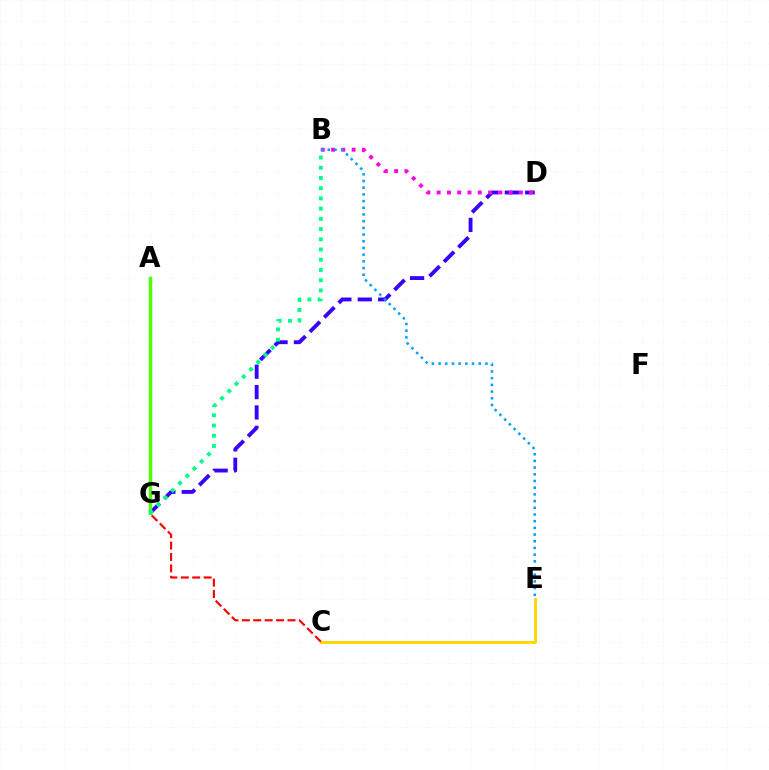{('C', 'E'): [{'color': '#ffd500', 'line_style': 'solid', 'thickness': 2.06}], ('C', 'G'): [{'color': '#ff0000', 'line_style': 'dashed', 'thickness': 1.55}], ('D', 'G'): [{'color': '#3700ff', 'line_style': 'dashed', 'thickness': 2.77}], ('A', 'G'): [{'color': '#4fff00', 'line_style': 'solid', 'thickness': 2.47}], ('B', 'G'): [{'color': '#00ff86', 'line_style': 'dotted', 'thickness': 2.78}], ('B', 'D'): [{'color': '#ff00ed', 'line_style': 'dotted', 'thickness': 2.79}], ('B', 'E'): [{'color': '#009eff', 'line_style': 'dotted', 'thickness': 1.82}]}